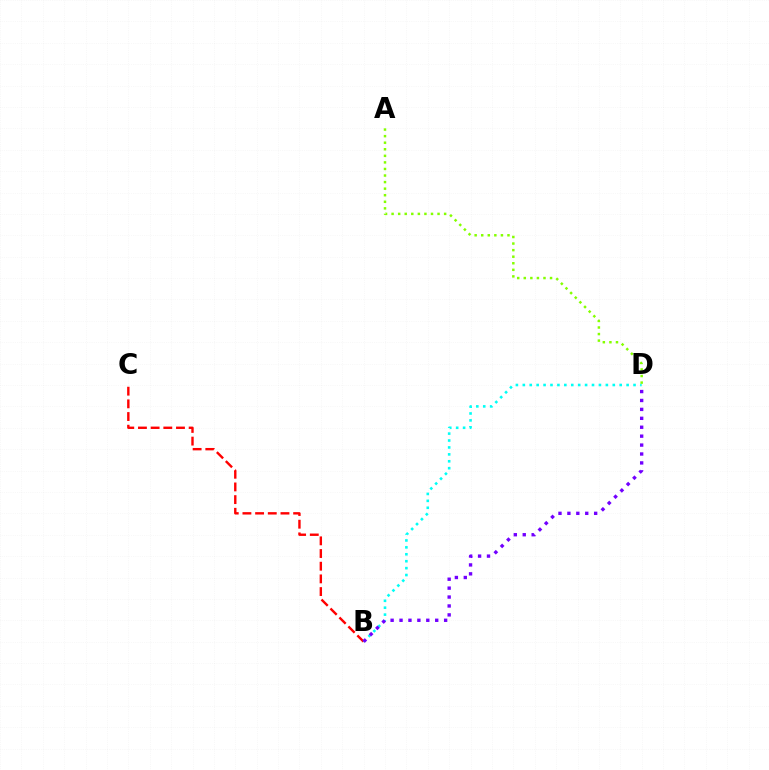{('B', 'C'): [{'color': '#ff0000', 'line_style': 'dashed', 'thickness': 1.72}], ('B', 'D'): [{'color': '#00fff6', 'line_style': 'dotted', 'thickness': 1.88}, {'color': '#7200ff', 'line_style': 'dotted', 'thickness': 2.42}], ('A', 'D'): [{'color': '#84ff00', 'line_style': 'dotted', 'thickness': 1.78}]}